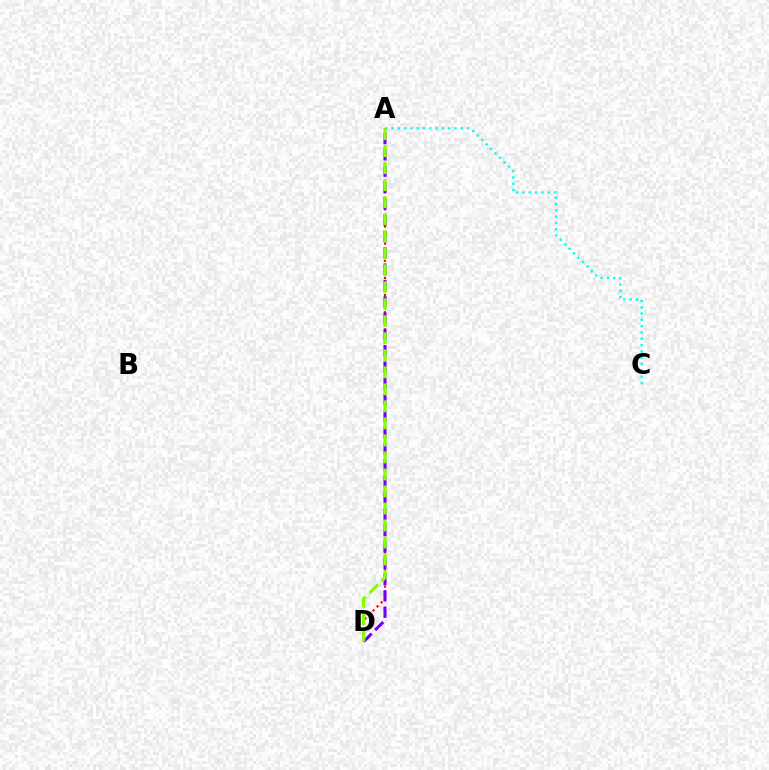{('A', 'C'): [{'color': '#00fff6', 'line_style': 'dotted', 'thickness': 1.71}], ('A', 'D'): [{'color': '#ff0000', 'line_style': 'dotted', 'thickness': 1.55}, {'color': '#7200ff', 'line_style': 'dashed', 'thickness': 2.22}, {'color': '#84ff00', 'line_style': 'dashed', 'thickness': 2.31}]}